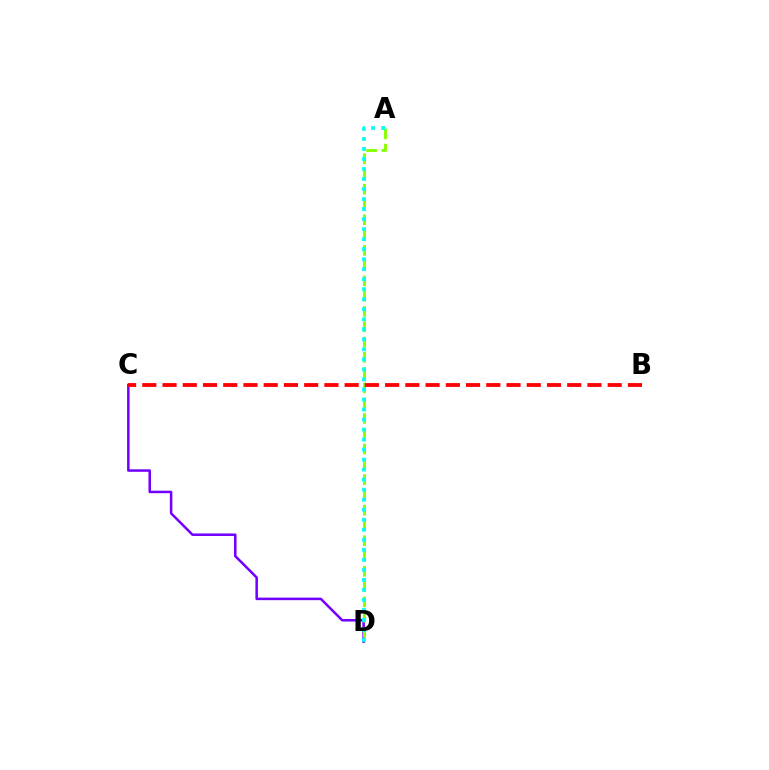{('C', 'D'): [{'color': '#7200ff', 'line_style': 'solid', 'thickness': 1.81}], ('A', 'D'): [{'color': '#84ff00', 'line_style': 'dashed', 'thickness': 2.08}, {'color': '#00fff6', 'line_style': 'dotted', 'thickness': 2.72}], ('B', 'C'): [{'color': '#ff0000', 'line_style': 'dashed', 'thickness': 2.75}]}